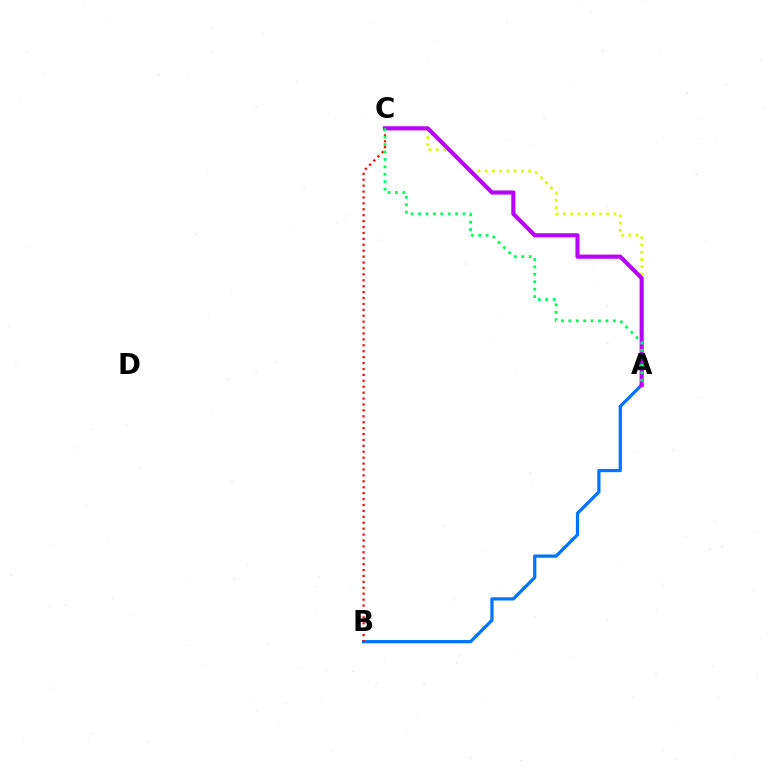{('A', 'B'): [{'color': '#0074ff', 'line_style': 'solid', 'thickness': 2.32}], ('B', 'C'): [{'color': '#ff0000', 'line_style': 'dotted', 'thickness': 1.61}], ('A', 'C'): [{'color': '#d1ff00', 'line_style': 'dotted', 'thickness': 1.96}, {'color': '#b900ff', 'line_style': 'solid', 'thickness': 2.97}, {'color': '#00ff5c', 'line_style': 'dotted', 'thickness': 2.01}]}